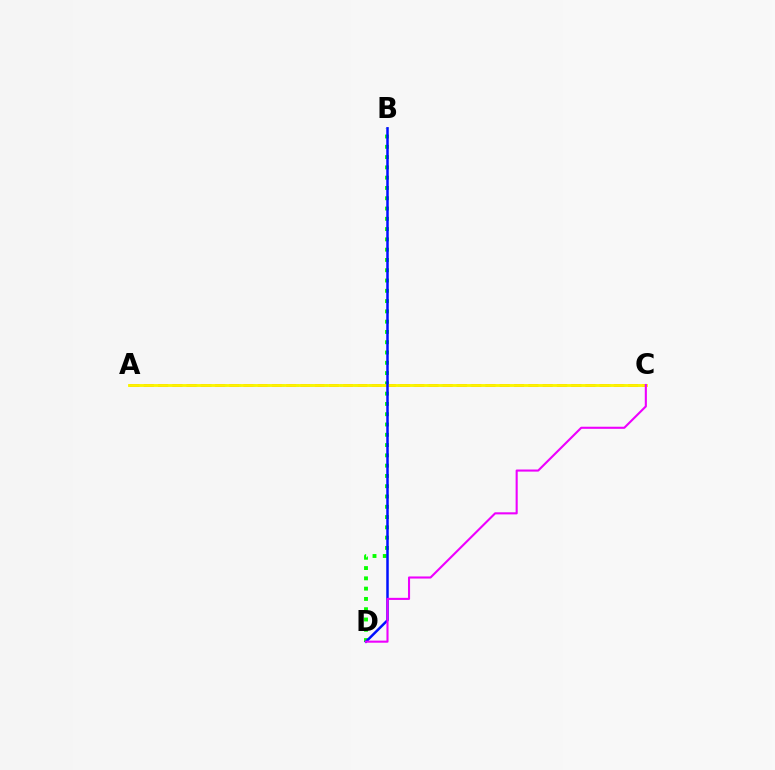{('B', 'D'): [{'color': '#08ff00', 'line_style': 'dotted', 'thickness': 2.79}, {'color': '#0010ff', 'line_style': 'solid', 'thickness': 1.79}], ('A', 'C'): [{'color': '#00fff6', 'line_style': 'dotted', 'thickness': 1.97}, {'color': '#ff0000', 'line_style': 'dashed', 'thickness': 1.94}, {'color': '#fcf500', 'line_style': 'solid', 'thickness': 2.07}], ('C', 'D'): [{'color': '#ee00ff', 'line_style': 'solid', 'thickness': 1.51}]}